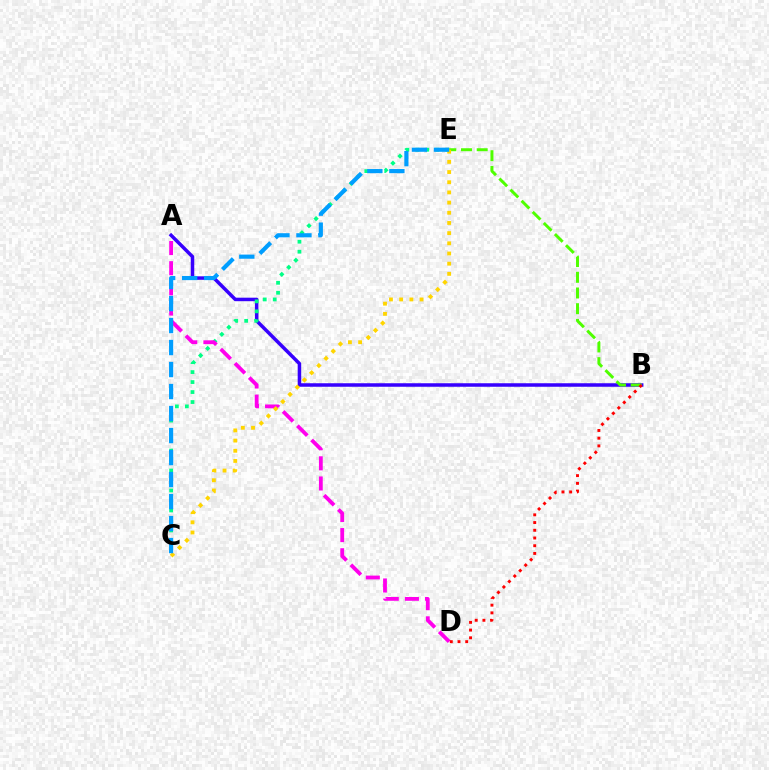{('A', 'B'): [{'color': '#3700ff', 'line_style': 'solid', 'thickness': 2.52}], ('C', 'E'): [{'color': '#00ff86', 'line_style': 'dotted', 'thickness': 2.71}, {'color': '#ffd500', 'line_style': 'dotted', 'thickness': 2.77}, {'color': '#009eff', 'line_style': 'dashed', 'thickness': 2.99}], ('A', 'D'): [{'color': '#ff00ed', 'line_style': 'dashed', 'thickness': 2.74}], ('B', 'E'): [{'color': '#4fff00', 'line_style': 'dashed', 'thickness': 2.13}], ('B', 'D'): [{'color': '#ff0000', 'line_style': 'dotted', 'thickness': 2.1}]}